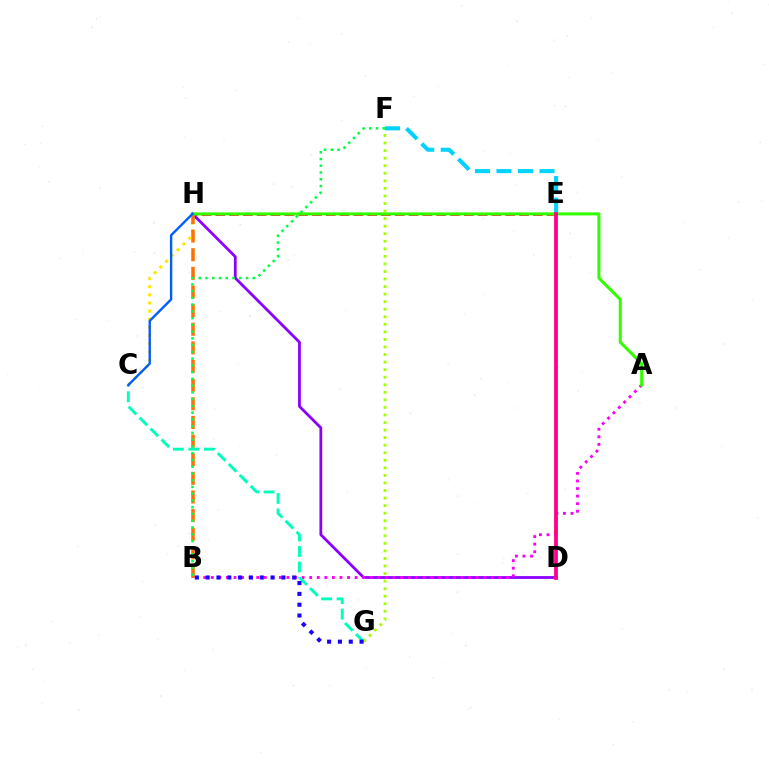{('E', 'H'): [{'color': '#ff0000', 'line_style': 'dashed', 'thickness': 1.88}], ('D', 'H'): [{'color': '#8a00ff', 'line_style': 'solid', 'thickness': 2.0}], ('C', 'H'): [{'color': '#ffe600', 'line_style': 'dotted', 'thickness': 2.21}, {'color': '#005dff', 'line_style': 'solid', 'thickness': 1.71}], ('A', 'B'): [{'color': '#fa00f9', 'line_style': 'dotted', 'thickness': 2.06}], ('B', 'H'): [{'color': '#ff7000', 'line_style': 'dashed', 'thickness': 2.53}], ('A', 'H'): [{'color': '#31ff00', 'line_style': 'solid', 'thickness': 2.18}], ('C', 'G'): [{'color': '#00ffbb', 'line_style': 'dashed', 'thickness': 2.1}], ('F', 'G'): [{'color': '#a2ff00', 'line_style': 'dotted', 'thickness': 2.05}], ('E', 'F'): [{'color': '#00d3ff', 'line_style': 'dashed', 'thickness': 2.92}], ('D', 'E'): [{'color': '#ff0088', 'line_style': 'solid', 'thickness': 2.74}], ('B', 'G'): [{'color': '#1900ff', 'line_style': 'dotted', 'thickness': 2.94}], ('B', 'F'): [{'color': '#00ff45', 'line_style': 'dotted', 'thickness': 1.83}]}